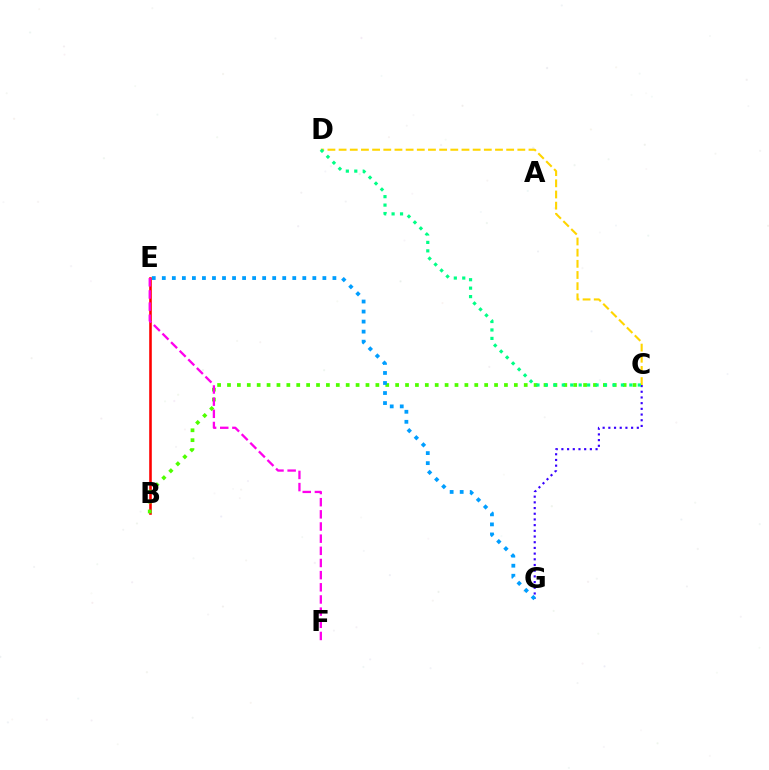{('B', 'E'): [{'color': '#ff0000', 'line_style': 'solid', 'thickness': 1.86}], ('B', 'C'): [{'color': '#4fff00', 'line_style': 'dotted', 'thickness': 2.69}], ('C', 'G'): [{'color': '#3700ff', 'line_style': 'dotted', 'thickness': 1.55}], ('C', 'D'): [{'color': '#ffd500', 'line_style': 'dashed', 'thickness': 1.52}, {'color': '#00ff86', 'line_style': 'dotted', 'thickness': 2.29}], ('E', 'F'): [{'color': '#ff00ed', 'line_style': 'dashed', 'thickness': 1.65}], ('E', 'G'): [{'color': '#009eff', 'line_style': 'dotted', 'thickness': 2.73}]}